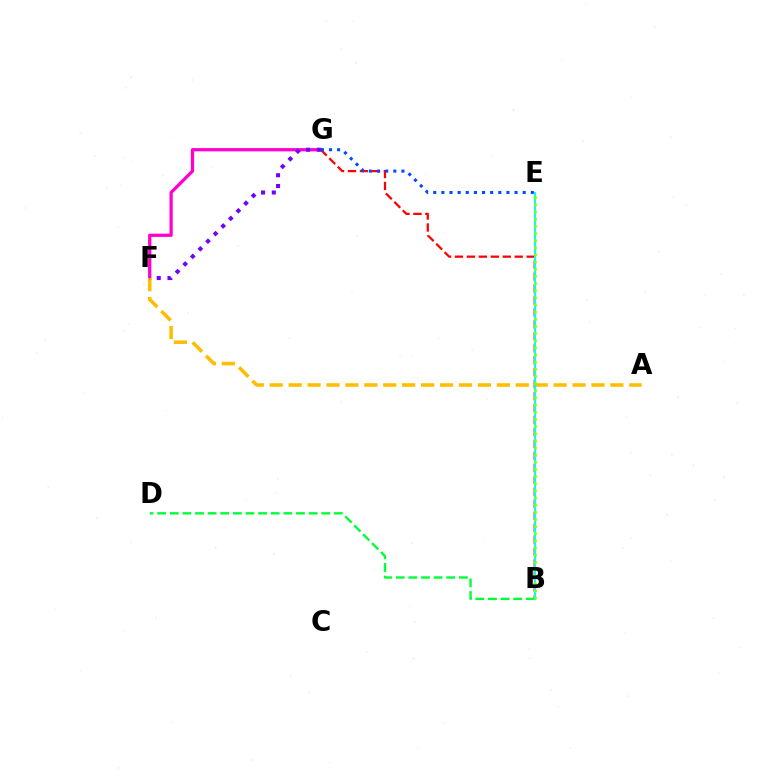{('F', 'G'): [{'color': '#ff00cf', 'line_style': 'solid', 'thickness': 2.34}, {'color': '#7200ff', 'line_style': 'dotted', 'thickness': 2.92}], ('B', 'G'): [{'color': '#ff0000', 'line_style': 'dashed', 'thickness': 1.62}], ('B', 'D'): [{'color': '#00ff39', 'line_style': 'dashed', 'thickness': 1.71}], ('A', 'F'): [{'color': '#ffbd00', 'line_style': 'dashed', 'thickness': 2.57}], ('B', 'E'): [{'color': '#00fff6', 'line_style': 'solid', 'thickness': 1.53}, {'color': '#84ff00', 'line_style': 'dotted', 'thickness': 1.94}], ('E', 'G'): [{'color': '#004bff', 'line_style': 'dotted', 'thickness': 2.21}]}